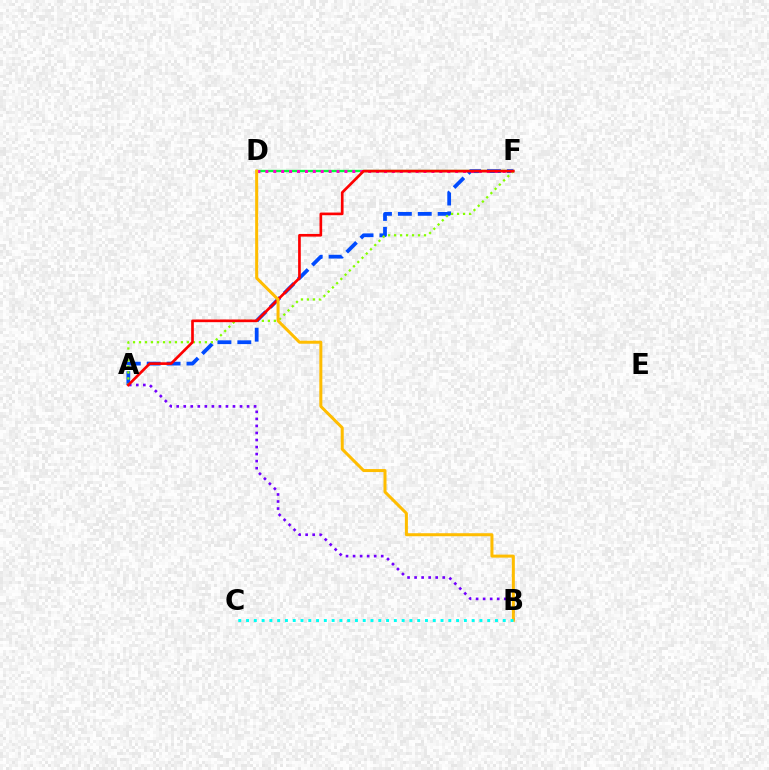{('D', 'F'): [{'color': '#00ff39', 'line_style': 'solid', 'thickness': 1.69}, {'color': '#ff00cf', 'line_style': 'dotted', 'thickness': 2.15}], ('A', 'B'): [{'color': '#7200ff', 'line_style': 'dotted', 'thickness': 1.91}], ('A', 'F'): [{'color': '#004bff', 'line_style': 'dashed', 'thickness': 2.7}, {'color': '#84ff00', 'line_style': 'dotted', 'thickness': 1.63}, {'color': '#ff0000', 'line_style': 'solid', 'thickness': 1.92}], ('B', 'D'): [{'color': '#ffbd00', 'line_style': 'solid', 'thickness': 2.17}], ('B', 'C'): [{'color': '#00fff6', 'line_style': 'dotted', 'thickness': 2.11}]}